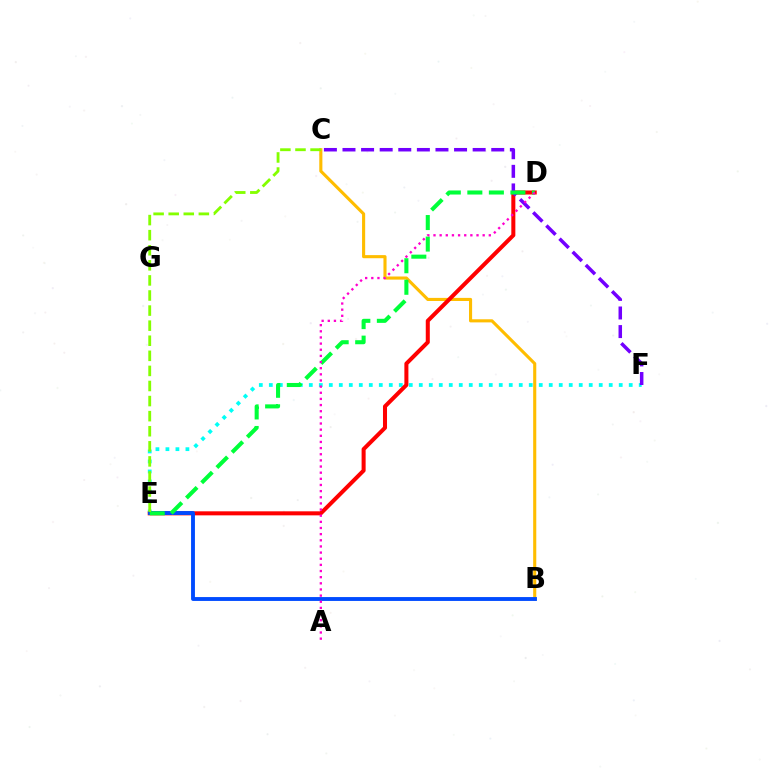{('E', 'F'): [{'color': '#00fff6', 'line_style': 'dotted', 'thickness': 2.72}], ('B', 'C'): [{'color': '#ffbd00', 'line_style': 'solid', 'thickness': 2.24}], ('D', 'E'): [{'color': '#ff0000', 'line_style': 'solid', 'thickness': 2.9}, {'color': '#00ff39', 'line_style': 'dashed', 'thickness': 2.92}], ('B', 'E'): [{'color': '#004bff', 'line_style': 'solid', 'thickness': 2.78}], ('C', 'F'): [{'color': '#7200ff', 'line_style': 'dashed', 'thickness': 2.53}], ('A', 'D'): [{'color': '#ff00cf', 'line_style': 'dotted', 'thickness': 1.67}], ('C', 'E'): [{'color': '#84ff00', 'line_style': 'dashed', 'thickness': 2.05}]}